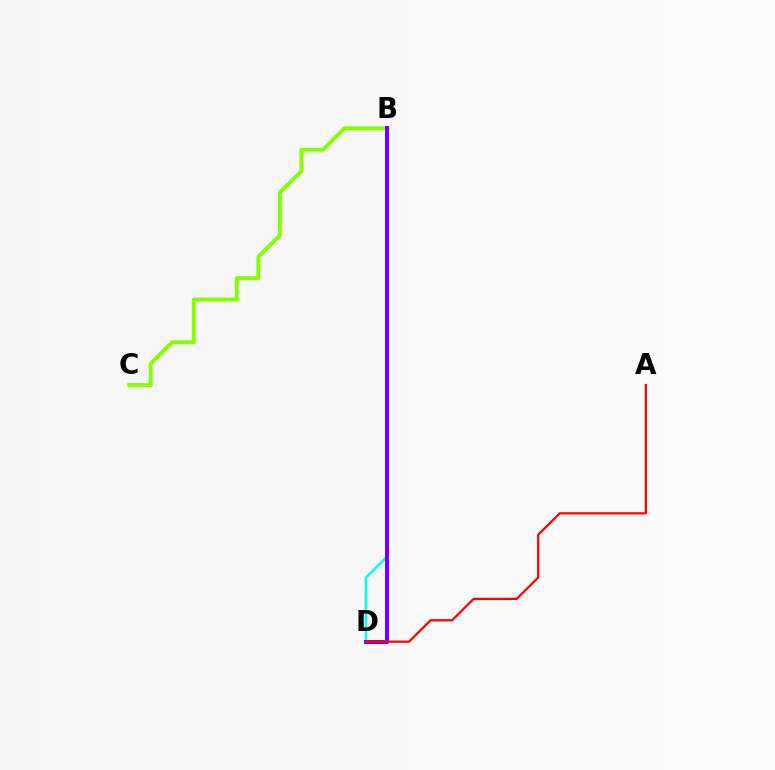{('B', 'D'): [{'color': '#00fff6', 'line_style': 'solid', 'thickness': 1.82}, {'color': '#7200ff', 'line_style': 'solid', 'thickness': 2.9}], ('B', 'C'): [{'color': '#84ff00', 'line_style': 'solid', 'thickness': 2.78}], ('A', 'D'): [{'color': '#ff0000', 'line_style': 'solid', 'thickness': 1.61}]}